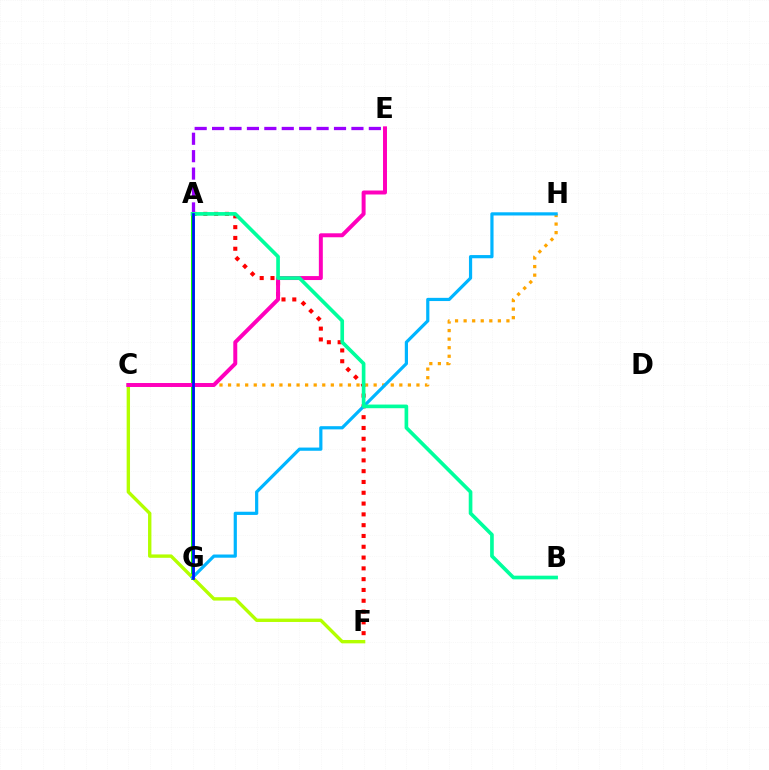{('A', 'F'): [{'color': '#ff0000', 'line_style': 'dotted', 'thickness': 2.93}], ('C', 'H'): [{'color': '#ffa500', 'line_style': 'dotted', 'thickness': 2.33}], ('A', 'G'): [{'color': '#08ff00', 'line_style': 'solid', 'thickness': 2.82}, {'color': '#0010ff', 'line_style': 'solid', 'thickness': 1.97}], ('C', 'F'): [{'color': '#b3ff00', 'line_style': 'solid', 'thickness': 2.43}], ('C', 'E'): [{'color': '#ff00bd', 'line_style': 'solid', 'thickness': 2.86}], ('A', 'E'): [{'color': '#9b00ff', 'line_style': 'dashed', 'thickness': 2.37}], ('G', 'H'): [{'color': '#00b5ff', 'line_style': 'solid', 'thickness': 2.3}], ('A', 'B'): [{'color': '#00ff9d', 'line_style': 'solid', 'thickness': 2.63}]}